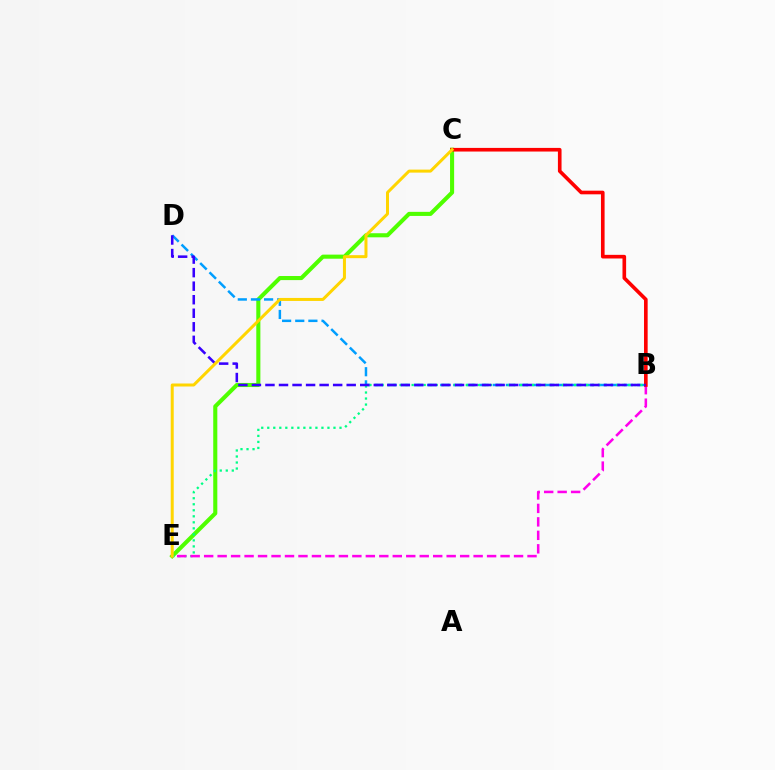{('C', 'E'): [{'color': '#4fff00', 'line_style': 'solid', 'thickness': 2.94}, {'color': '#ffd500', 'line_style': 'solid', 'thickness': 2.16}], ('B', 'D'): [{'color': '#009eff', 'line_style': 'dashed', 'thickness': 1.78}, {'color': '#3700ff', 'line_style': 'dashed', 'thickness': 1.84}], ('B', 'E'): [{'color': '#00ff86', 'line_style': 'dotted', 'thickness': 1.64}, {'color': '#ff00ed', 'line_style': 'dashed', 'thickness': 1.83}], ('B', 'C'): [{'color': '#ff0000', 'line_style': 'solid', 'thickness': 2.62}]}